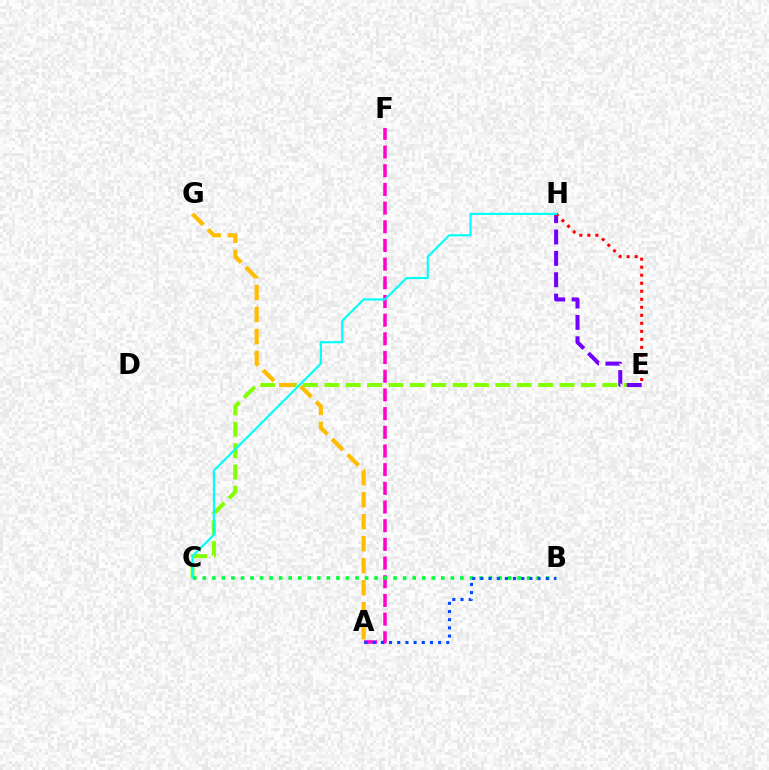{('A', 'F'): [{'color': '#ff00cf', 'line_style': 'dashed', 'thickness': 2.54}], ('C', 'E'): [{'color': '#84ff00', 'line_style': 'dashed', 'thickness': 2.9}], ('A', 'G'): [{'color': '#ffbd00', 'line_style': 'dashed', 'thickness': 2.99}], ('B', 'C'): [{'color': '#00ff39', 'line_style': 'dotted', 'thickness': 2.59}], ('E', 'H'): [{'color': '#7200ff', 'line_style': 'dashed', 'thickness': 2.9}, {'color': '#ff0000', 'line_style': 'dotted', 'thickness': 2.18}], ('A', 'B'): [{'color': '#004bff', 'line_style': 'dotted', 'thickness': 2.22}], ('C', 'H'): [{'color': '#00fff6', 'line_style': 'solid', 'thickness': 1.53}]}